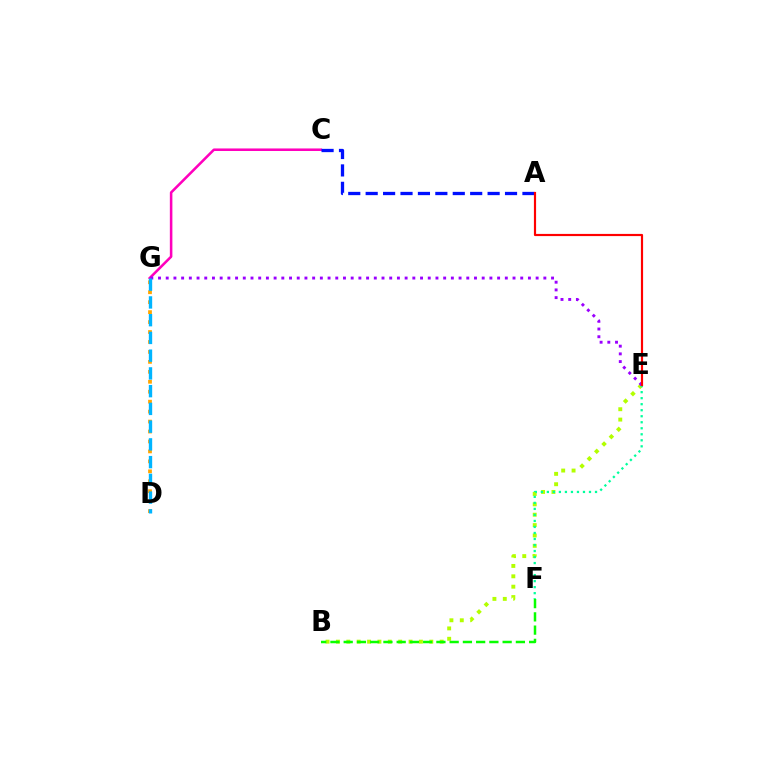{('B', 'E'): [{'color': '#b3ff00', 'line_style': 'dotted', 'thickness': 2.82}], ('D', 'G'): [{'color': '#ffa500', 'line_style': 'dotted', 'thickness': 2.7}, {'color': '#00b5ff', 'line_style': 'dashed', 'thickness': 2.41}], ('C', 'G'): [{'color': '#ff00bd', 'line_style': 'solid', 'thickness': 1.84}], ('E', 'F'): [{'color': '#00ff9d', 'line_style': 'dotted', 'thickness': 1.64}], ('B', 'F'): [{'color': '#08ff00', 'line_style': 'dashed', 'thickness': 1.8}], ('E', 'G'): [{'color': '#9b00ff', 'line_style': 'dotted', 'thickness': 2.09}], ('A', 'C'): [{'color': '#0010ff', 'line_style': 'dashed', 'thickness': 2.37}], ('A', 'E'): [{'color': '#ff0000', 'line_style': 'solid', 'thickness': 1.57}]}